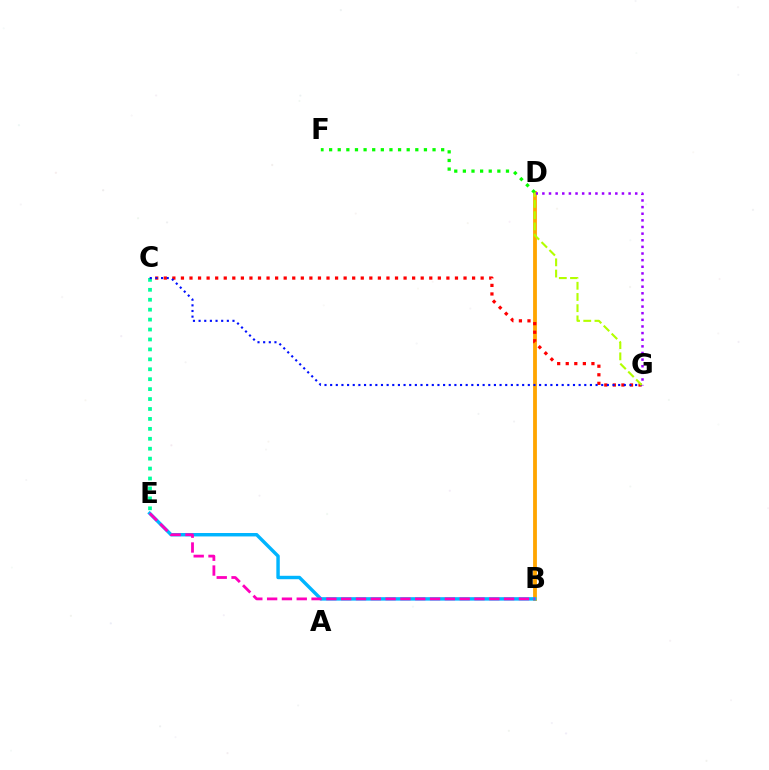{('B', 'D'): [{'color': '#ffa500', 'line_style': 'solid', 'thickness': 2.75}], ('C', 'G'): [{'color': '#ff0000', 'line_style': 'dotted', 'thickness': 2.33}, {'color': '#0010ff', 'line_style': 'dotted', 'thickness': 1.53}], ('C', 'E'): [{'color': '#00ff9d', 'line_style': 'dotted', 'thickness': 2.7}], ('B', 'E'): [{'color': '#00b5ff', 'line_style': 'solid', 'thickness': 2.47}, {'color': '#ff00bd', 'line_style': 'dashed', 'thickness': 2.01}], ('D', 'G'): [{'color': '#9b00ff', 'line_style': 'dotted', 'thickness': 1.8}, {'color': '#b3ff00', 'line_style': 'dashed', 'thickness': 1.52}], ('D', 'F'): [{'color': '#08ff00', 'line_style': 'dotted', 'thickness': 2.34}]}